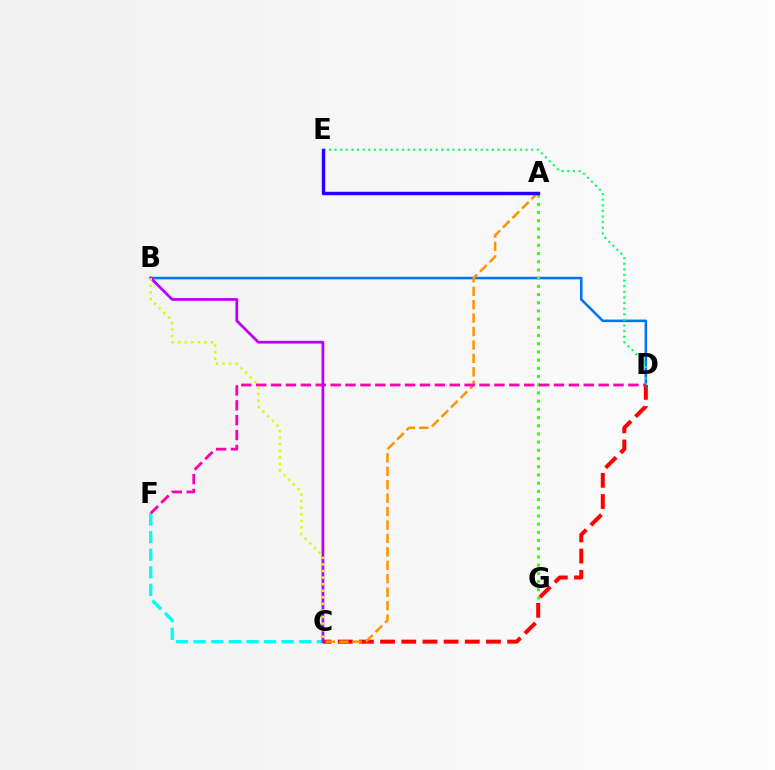{('C', 'D'): [{'color': '#ff0000', 'line_style': 'dashed', 'thickness': 2.88}], ('B', 'D'): [{'color': '#0074ff', 'line_style': 'solid', 'thickness': 1.84}], ('D', 'E'): [{'color': '#00ff5c', 'line_style': 'dotted', 'thickness': 1.53}], ('A', 'G'): [{'color': '#3dff00', 'line_style': 'dotted', 'thickness': 2.23}], ('C', 'F'): [{'color': '#00fff6', 'line_style': 'dashed', 'thickness': 2.39}], ('A', 'C'): [{'color': '#ff9400', 'line_style': 'dashed', 'thickness': 1.83}], ('D', 'F'): [{'color': '#ff00ac', 'line_style': 'dashed', 'thickness': 2.02}], ('B', 'C'): [{'color': '#b900ff', 'line_style': 'solid', 'thickness': 1.98}, {'color': '#d1ff00', 'line_style': 'dotted', 'thickness': 1.79}], ('A', 'E'): [{'color': '#2500ff', 'line_style': 'solid', 'thickness': 2.46}]}